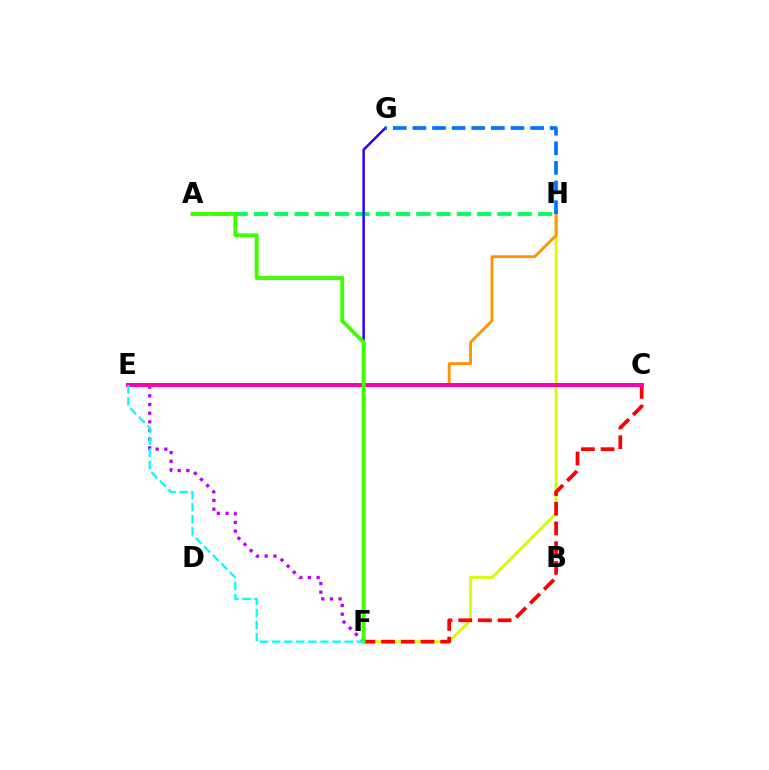{('F', 'H'): [{'color': '#d1ff00', 'line_style': 'solid', 'thickness': 2.02}], ('A', 'H'): [{'color': '#00ff5c', 'line_style': 'dashed', 'thickness': 2.76}], ('E', 'F'): [{'color': '#b900ff', 'line_style': 'dotted', 'thickness': 2.36}, {'color': '#00fff6', 'line_style': 'dashed', 'thickness': 1.64}], ('F', 'G'): [{'color': '#2500ff', 'line_style': 'solid', 'thickness': 1.76}], ('E', 'H'): [{'color': '#ff9400', 'line_style': 'solid', 'thickness': 2.06}], ('C', 'F'): [{'color': '#ff0000', 'line_style': 'dashed', 'thickness': 2.68}], ('G', 'H'): [{'color': '#0074ff', 'line_style': 'dashed', 'thickness': 2.66}], ('C', 'E'): [{'color': '#ff00ac', 'line_style': 'solid', 'thickness': 2.87}], ('A', 'F'): [{'color': '#3dff00', 'line_style': 'solid', 'thickness': 2.8}]}